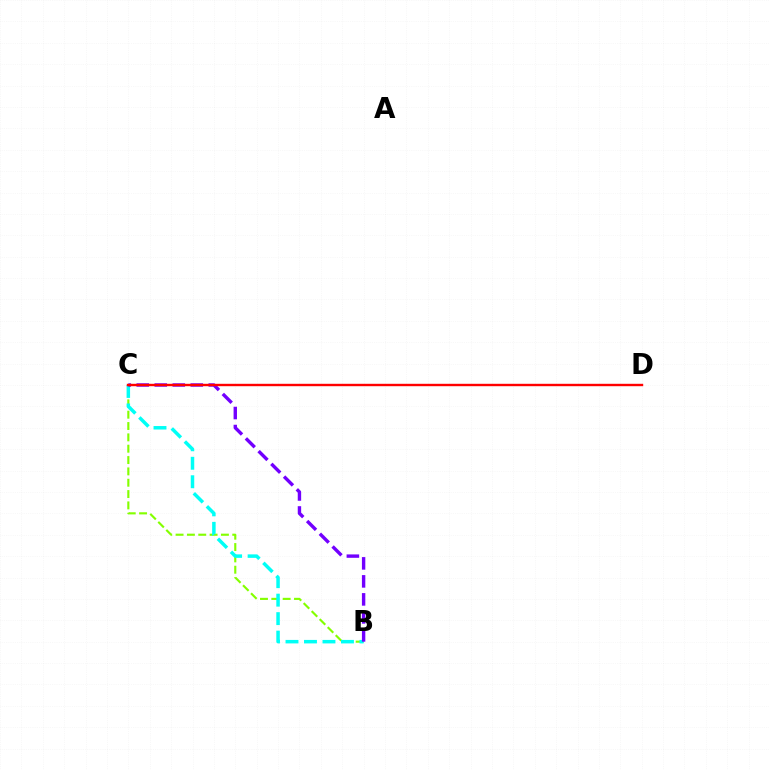{('B', 'C'): [{'color': '#84ff00', 'line_style': 'dashed', 'thickness': 1.54}, {'color': '#00fff6', 'line_style': 'dashed', 'thickness': 2.51}, {'color': '#7200ff', 'line_style': 'dashed', 'thickness': 2.45}], ('C', 'D'): [{'color': '#ff0000', 'line_style': 'solid', 'thickness': 1.73}]}